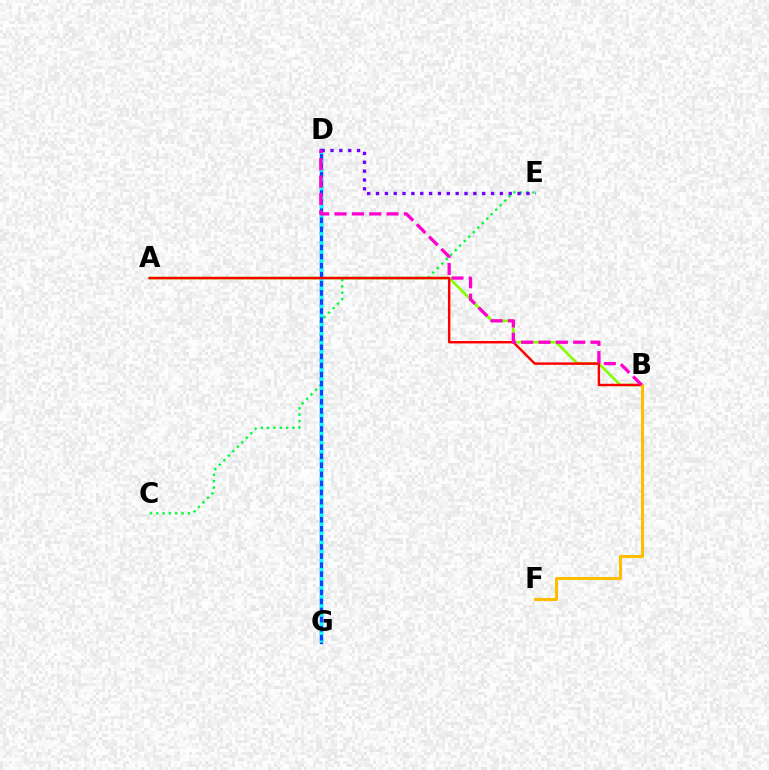{('A', 'B'): [{'color': '#84ff00', 'line_style': 'solid', 'thickness': 1.89}, {'color': '#ff0000', 'line_style': 'solid', 'thickness': 1.75}], ('C', 'E'): [{'color': '#00ff39', 'line_style': 'dotted', 'thickness': 1.73}], ('D', 'G'): [{'color': '#004bff', 'line_style': 'solid', 'thickness': 2.44}, {'color': '#00fff6', 'line_style': 'dotted', 'thickness': 2.47}], ('D', 'E'): [{'color': '#7200ff', 'line_style': 'dotted', 'thickness': 2.4}], ('B', 'F'): [{'color': '#ffbd00', 'line_style': 'solid', 'thickness': 2.19}], ('B', 'D'): [{'color': '#ff00cf', 'line_style': 'dashed', 'thickness': 2.36}]}